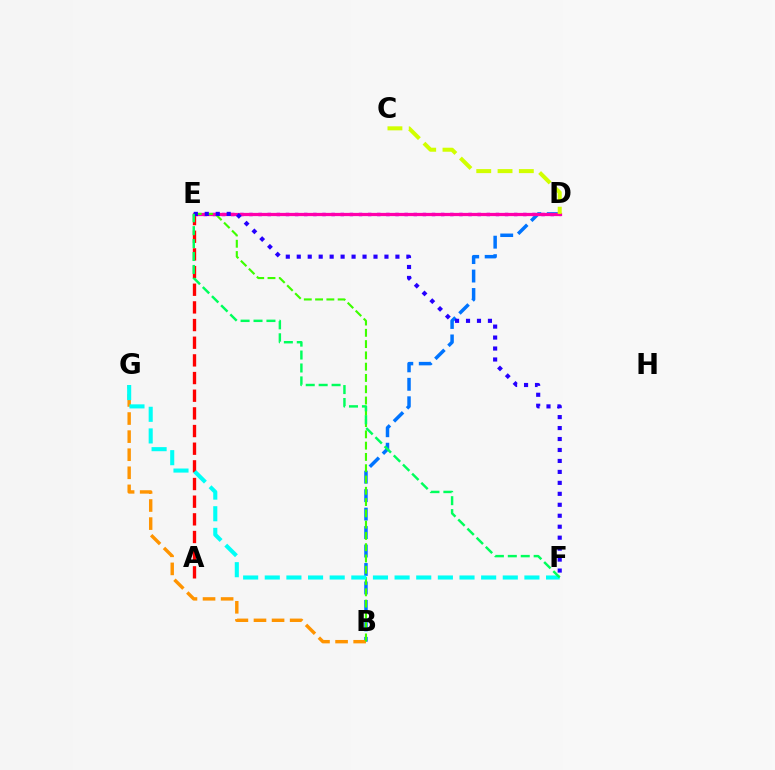{('A', 'E'): [{'color': '#ff0000', 'line_style': 'dashed', 'thickness': 2.4}], ('D', 'E'): [{'color': '#b900ff', 'line_style': 'dotted', 'thickness': 2.48}, {'color': '#ff00ac', 'line_style': 'solid', 'thickness': 2.32}], ('B', 'D'): [{'color': '#0074ff', 'line_style': 'dashed', 'thickness': 2.51}], ('B', 'G'): [{'color': '#ff9400', 'line_style': 'dashed', 'thickness': 2.46}], ('B', 'E'): [{'color': '#3dff00', 'line_style': 'dashed', 'thickness': 1.53}], ('C', 'D'): [{'color': '#d1ff00', 'line_style': 'dashed', 'thickness': 2.89}], ('F', 'G'): [{'color': '#00fff6', 'line_style': 'dashed', 'thickness': 2.94}], ('E', 'F'): [{'color': '#2500ff', 'line_style': 'dotted', 'thickness': 2.98}, {'color': '#00ff5c', 'line_style': 'dashed', 'thickness': 1.76}]}